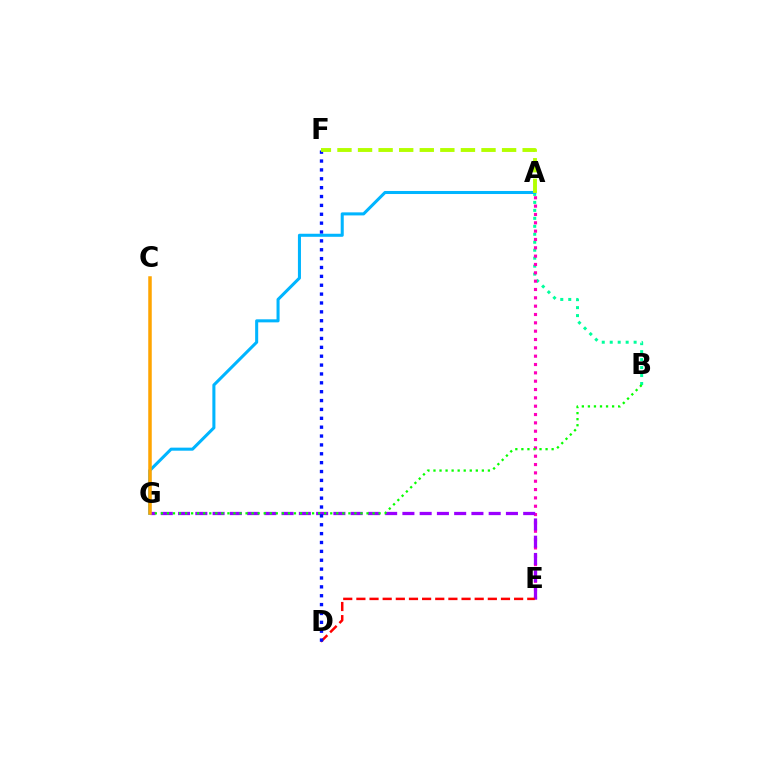{('A', 'B'): [{'color': '#00ff9d', 'line_style': 'dotted', 'thickness': 2.17}], ('A', 'E'): [{'color': '#ff00bd', 'line_style': 'dotted', 'thickness': 2.26}], ('E', 'G'): [{'color': '#9b00ff', 'line_style': 'dashed', 'thickness': 2.34}], ('D', 'E'): [{'color': '#ff0000', 'line_style': 'dashed', 'thickness': 1.79}], ('B', 'G'): [{'color': '#08ff00', 'line_style': 'dotted', 'thickness': 1.64}], ('D', 'F'): [{'color': '#0010ff', 'line_style': 'dotted', 'thickness': 2.41}], ('A', 'G'): [{'color': '#00b5ff', 'line_style': 'solid', 'thickness': 2.19}], ('A', 'F'): [{'color': '#b3ff00', 'line_style': 'dashed', 'thickness': 2.8}], ('C', 'G'): [{'color': '#ffa500', 'line_style': 'solid', 'thickness': 2.52}]}